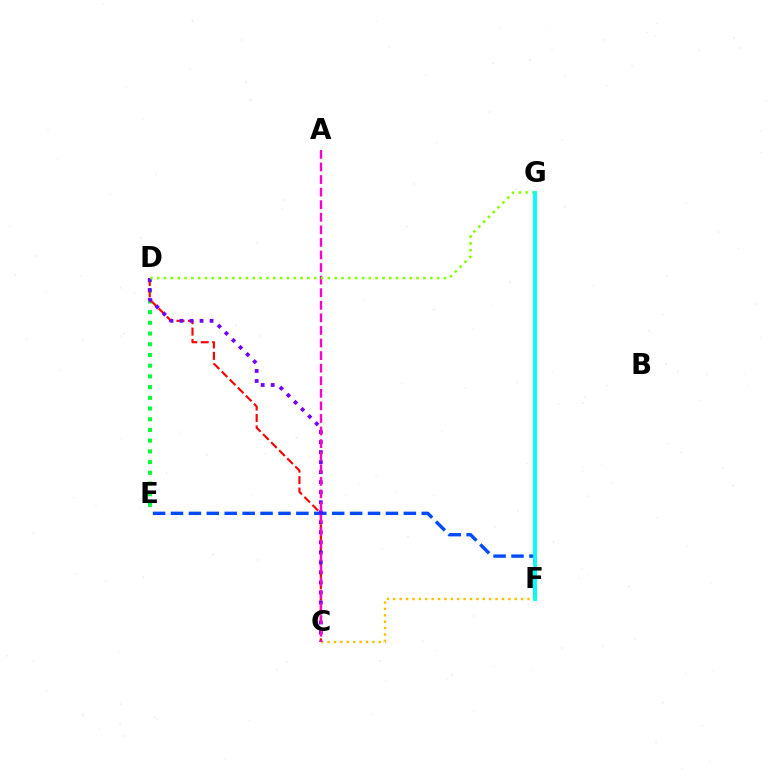{('C', 'F'): [{'color': '#ffbd00', 'line_style': 'dotted', 'thickness': 1.74}], ('D', 'E'): [{'color': '#00ff39', 'line_style': 'dotted', 'thickness': 2.91}], ('C', 'D'): [{'color': '#ff0000', 'line_style': 'dashed', 'thickness': 1.55}, {'color': '#7200ff', 'line_style': 'dotted', 'thickness': 2.72}], ('E', 'F'): [{'color': '#004bff', 'line_style': 'dashed', 'thickness': 2.43}], ('A', 'C'): [{'color': '#ff00cf', 'line_style': 'dashed', 'thickness': 1.71}], ('D', 'G'): [{'color': '#84ff00', 'line_style': 'dotted', 'thickness': 1.85}], ('F', 'G'): [{'color': '#00fff6', 'line_style': 'solid', 'thickness': 2.76}]}